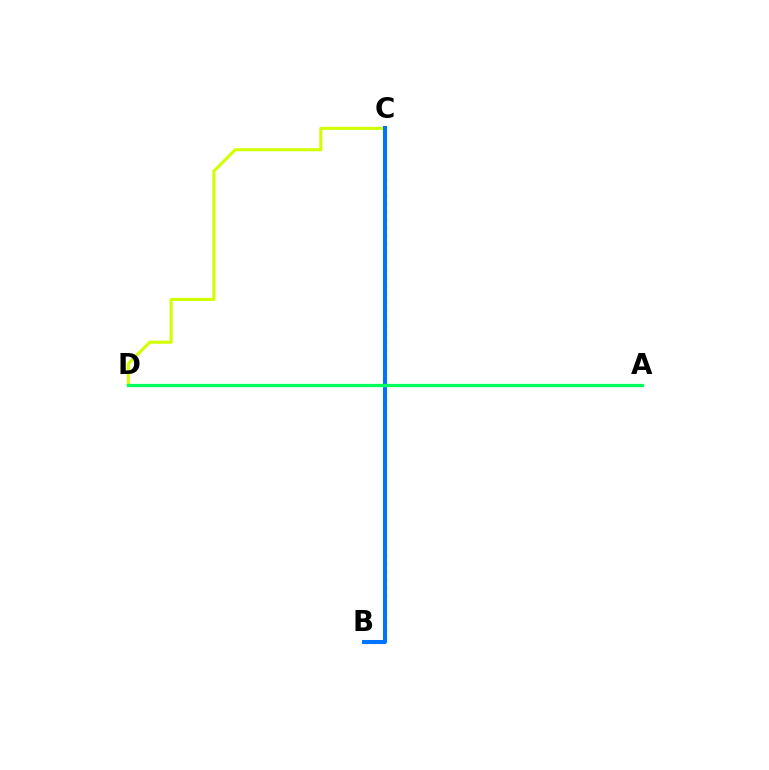{('B', 'C'): [{'color': '#b900ff', 'line_style': 'dotted', 'thickness': 2.22}, {'color': '#ff0000', 'line_style': 'dotted', 'thickness': 2.18}, {'color': '#0074ff', 'line_style': 'solid', 'thickness': 2.92}], ('C', 'D'): [{'color': '#d1ff00', 'line_style': 'solid', 'thickness': 2.22}], ('A', 'D'): [{'color': '#00ff5c', 'line_style': 'solid', 'thickness': 2.32}]}